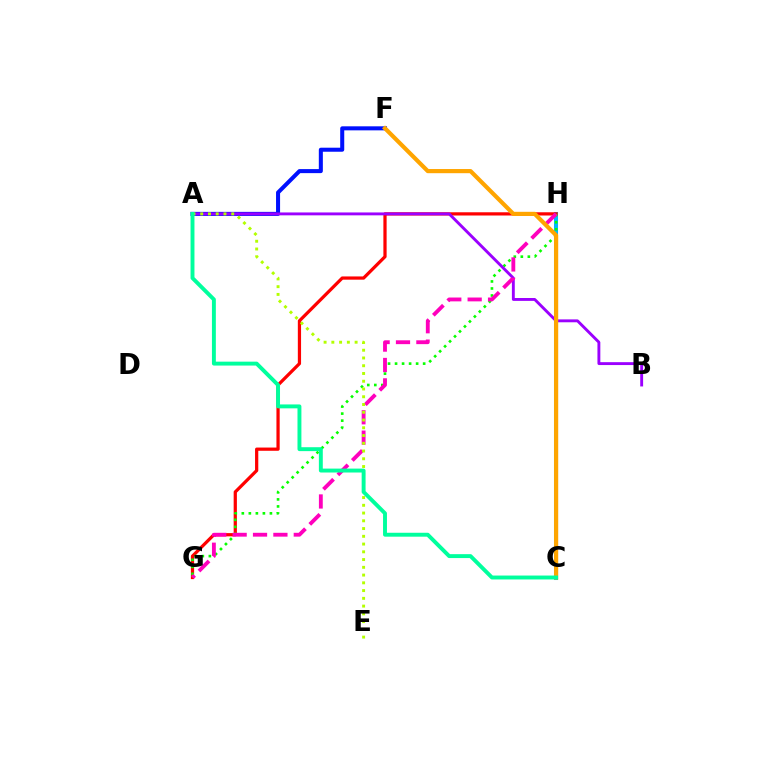{('A', 'F'): [{'color': '#0010ff', 'line_style': 'solid', 'thickness': 2.9}], ('C', 'H'): [{'color': '#00b5ff', 'line_style': 'solid', 'thickness': 2.92}], ('G', 'H'): [{'color': '#ff0000', 'line_style': 'solid', 'thickness': 2.33}, {'color': '#08ff00', 'line_style': 'dotted', 'thickness': 1.91}, {'color': '#ff00bd', 'line_style': 'dashed', 'thickness': 2.77}], ('A', 'B'): [{'color': '#9b00ff', 'line_style': 'solid', 'thickness': 2.08}], ('C', 'F'): [{'color': '#ffa500', 'line_style': 'solid', 'thickness': 3.0}], ('A', 'E'): [{'color': '#b3ff00', 'line_style': 'dotted', 'thickness': 2.11}], ('A', 'C'): [{'color': '#00ff9d', 'line_style': 'solid', 'thickness': 2.82}]}